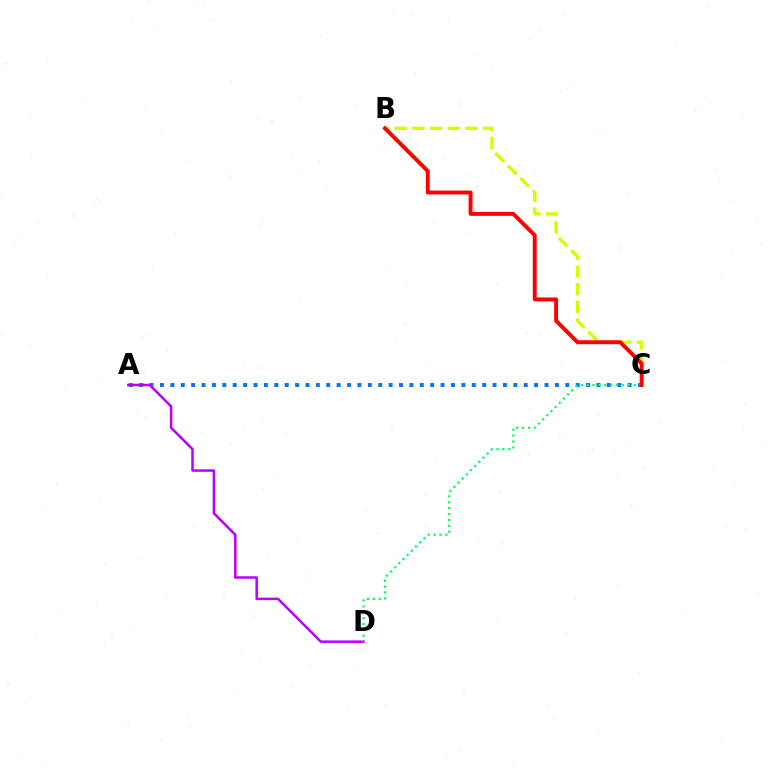{('A', 'C'): [{'color': '#0074ff', 'line_style': 'dotted', 'thickness': 2.82}], ('B', 'C'): [{'color': '#d1ff00', 'line_style': 'dashed', 'thickness': 2.4}, {'color': '#ff0000', 'line_style': 'solid', 'thickness': 2.82}], ('A', 'D'): [{'color': '#b900ff', 'line_style': 'solid', 'thickness': 1.81}], ('C', 'D'): [{'color': '#00ff5c', 'line_style': 'dotted', 'thickness': 1.6}]}